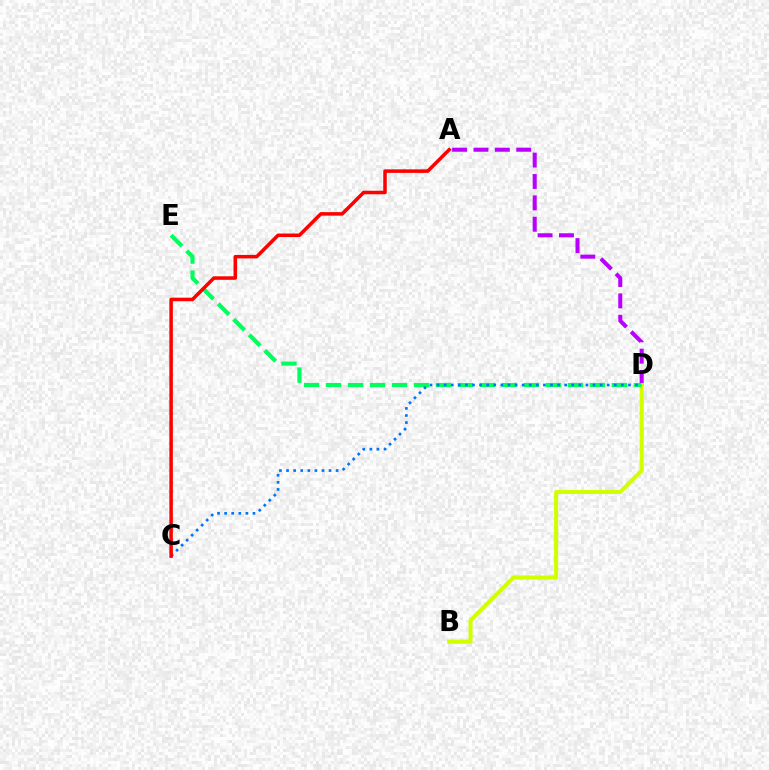{('A', 'D'): [{'color': '#b900ff', 'line_style': 'dashed', 'thickness': 2.9}], ('B', 'D'): [{'color': '#d1ff00', 'line_style': 'solid', 'thickness': 2.91}], ('D', 'E'): [{'color': '#00ff5c', 'line_style': 'dashed', 'thickness': 2.99}], ('C', 'D'): [{'color': '#0074ff', 'line_style': 'dotted', 'thickness': 1.93}], ('A', 'C'): [{'color': '#ff0000', 'line_style': 'solid', 'thickness': 2.54}]}